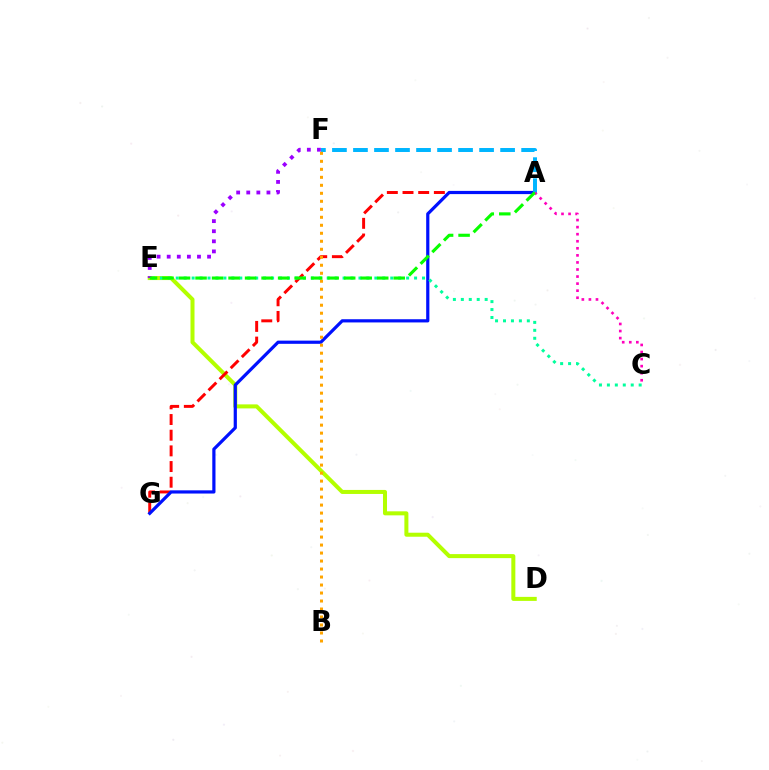{('D', 'E'): [{'color': '#b3ff00', 'line_style': 'solid', 'thickness': 2.89}], ('E', 'F'): [{'color': '#9b00ff', 'line_style': 'dotted', 'thickness': 2.74}], ('A', 'G'): [{'color': '#ff0000', 'line_style': 'dashed', 'thickness': 2.13}, {'color': '#0010ff', 'line_style': 'solid', 'thickness': 2.3}], ('C', 'E'): [{'color': '#00ff9d', 'line_style': 'dotted', 'thickness': 2.16}], ('A', 'F'): [{'color': '#00b5ff', 'line_style': 'dashed', 'thickness': 2.86}], ('B', 'F'): [{'color': '#ffa500', 'line_style': 'dotted', 'thickness': 2.17}], ('A', 'C'): [{'color': '#ff00bd', 'line_style': 'dotted', 'thickness': 1.92}], ('A', 'E'): [{'color': '#08ff00', 'line_style': 'dashed', 'thickness': 2.24}]}